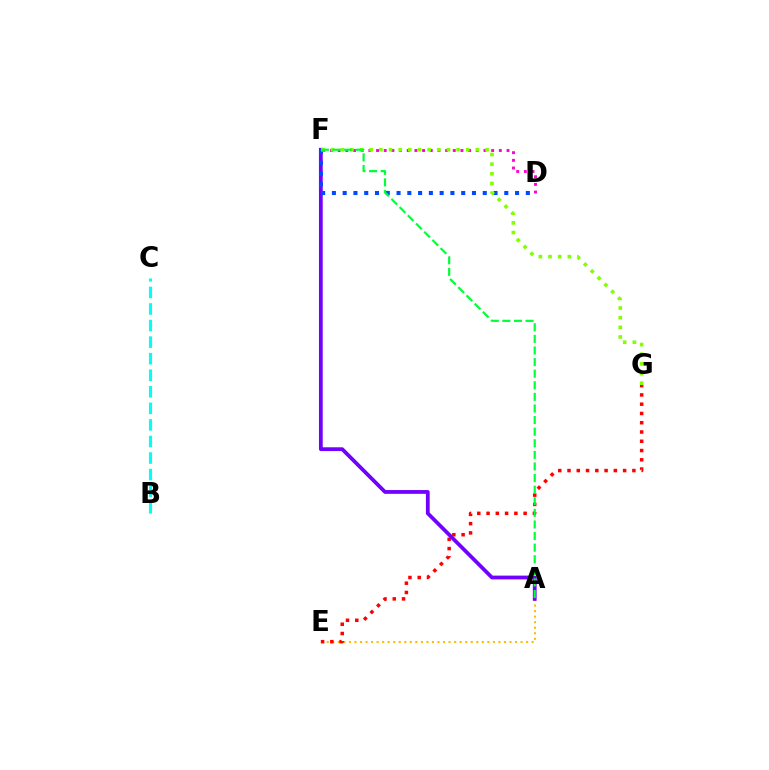{('A', 'E'): [{'color': '#ffbd00', 'line_style': 'dotted', 'thickness': 1.5}], ('E', 'G'): [{'color': '#ff0000', 'line_style': 'dotted', 'thickness': 2.52}], ('D', 'F'): [{'color': '#ff00cf', 'line_style': 'dotted', 'thickness': 2.08}, {'color': '#004bff', 'line_style': 'dotted', 'thickness': 2.93}], ('B', 'C'): [{'color': '#00fff6', 'line_style': 'dashed', 'thickness': 2.25}], ('A', 'F'): [{'color': '#7200ff', 'line_style': 'solid', 'thickness': 2.71}, {'color': '#00ff39', 'line_style': 'dashed', 'thickness': 1.58}], ('F', 'G'): [{'color': '#84ff00', 'line_style': 'dotted', 'thickness': 2.62}]}